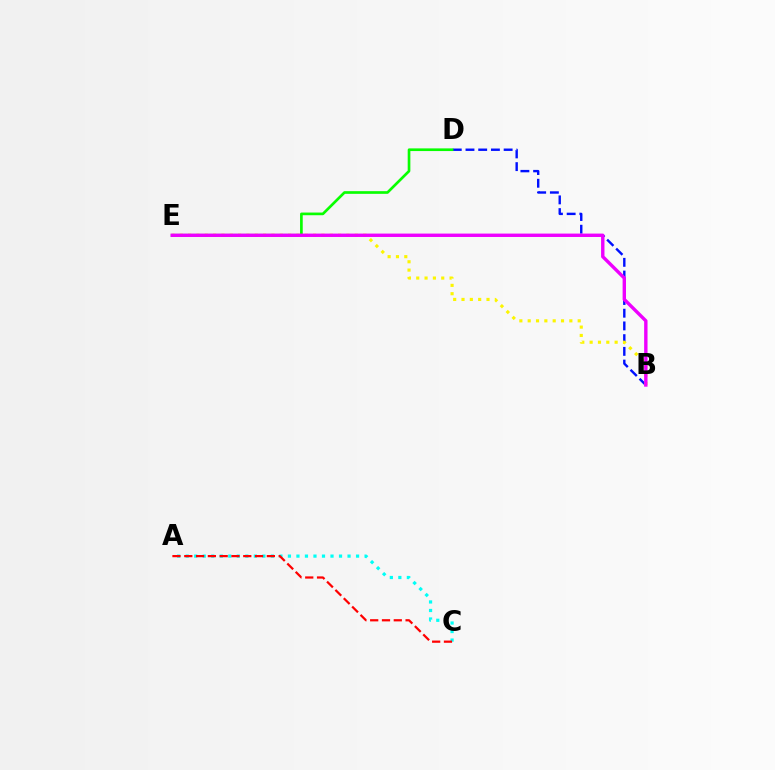{('B', 'D'): [{'color': '#0010ff', 'line_style': 'dashed', 'thickness': 1.73}], ('B', 'E'): [{'color': '#fcf500', 'line_style': 'dotted', 'thickness': 2.26}, {'color': '#ee00ff', 'line_style': 'solid', 'thickness': 2.44}], ('A', 'C'): [{'color': '#00fff6', 'line_style': 'dotted', 'thickness': 2.31}, {'color': '#ff0000', 'line_style': 'dashed', 'thickness': 1.6}], ('D', 'E'): [{'color': '#08ff00', 'line_style': 'solid', 'thickness': 1.92}]}